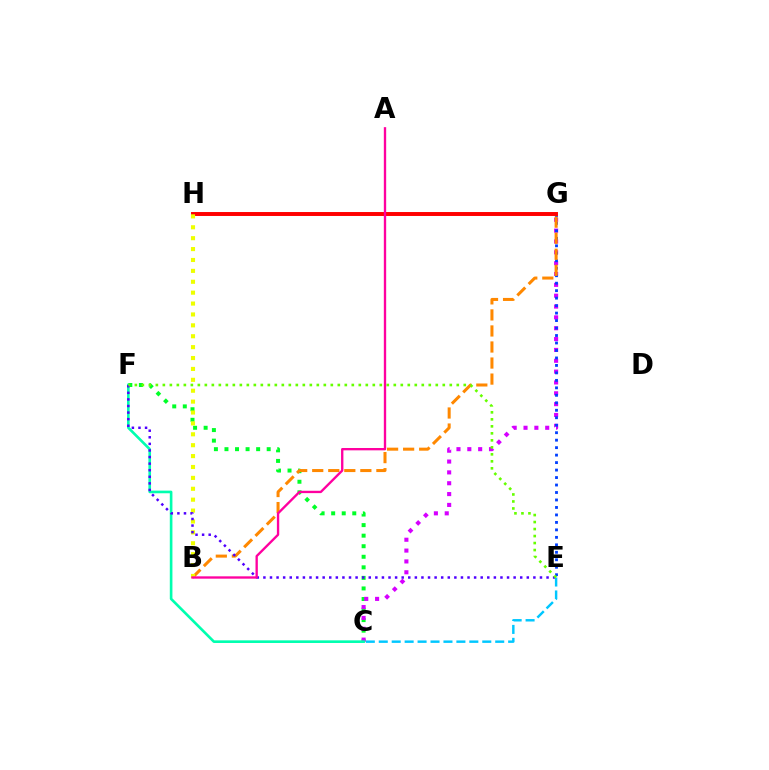{('C', 'F'): [{'color': '#00ff27', 'line_style': 'dotted', 'thickness': 2.87}, {'color': '#00ffaf', 'line_style': 'solid', 'thickness': 1.89}], ('C', 'G'): [{'color': '#d600ff', 'line_style': 'dotted', 'thickness': 2.95}], ('E', 'G'): [{'color': '#003fff', 'line_style': 'dotted', 'thickness': 2.03}], ('G', 'H'): [{'color': '#ff0000', 'line_style': 'solid', 'thickness': 2.83}], ('B', 'G'): [{'color': '#ff8800', 'line_style': 'dashed', 'thickness': 2.18}], ('B', 'H'): [{'color': '#eeff00', 'line_style': 'dotted', 'thickness': 2.96}], ('E', 'F'): [{'color': '#4f00ff', 'line_style': 'dotted', 'thickness': 1.79}, {'color': '#66ff00', 'line_style': 'dotted', 'thickness': 1.9}], ('C', 'E'): [{'color': '#00c7ff', 'line_style': 'dashed', 'thickness': 1.76}], ('A', 'B'): [{'color': '#ff00a0', 'line_style': 'solid', 'thickness': 1.69}]}